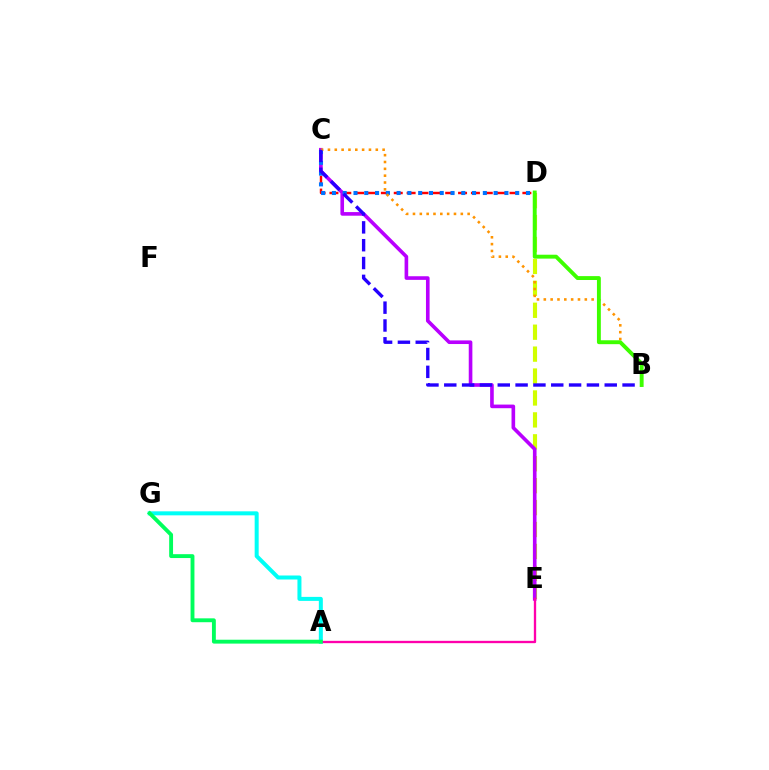{('D', 'E'): [{'color': '#d1ff00', 'line_style': 'dashed', 'thickness': 2.98}], ('A', 'G'): [{'color': '#00fff6', 'line_style': 'solid', 'thickness': 2.88}, {'color': '#00ff5c', 'line_style': 'solid', 'thickness': 2.79}], ('C', 'D'): [{'color': '#ff0000', 'line_style': 'dashed', 'thickness': 1.75}, {'color': '#0074ff', 'line_style': 'dotted', 'thickness': 2.93}], ('C', 'E'): [{'color': '#b900ff', 'line_style': 'solid', 'thickness': 2.61}], ('A', 'E'): [{'color': '#ff00ac', 'line_style': 'solid', 'thickness': 1.68}], ('B', 'C'): [{'color': '#ff9400', 'line_style': 'dotted', 'thickness': 1.86}, {'color': '#2500ff', 'line_style': 'dashed', 'thickness': 2.42}], ('B', 'D'): [{'color': '#3dff00', 'line_style': 'solid', 'thickness': 2.81}]}